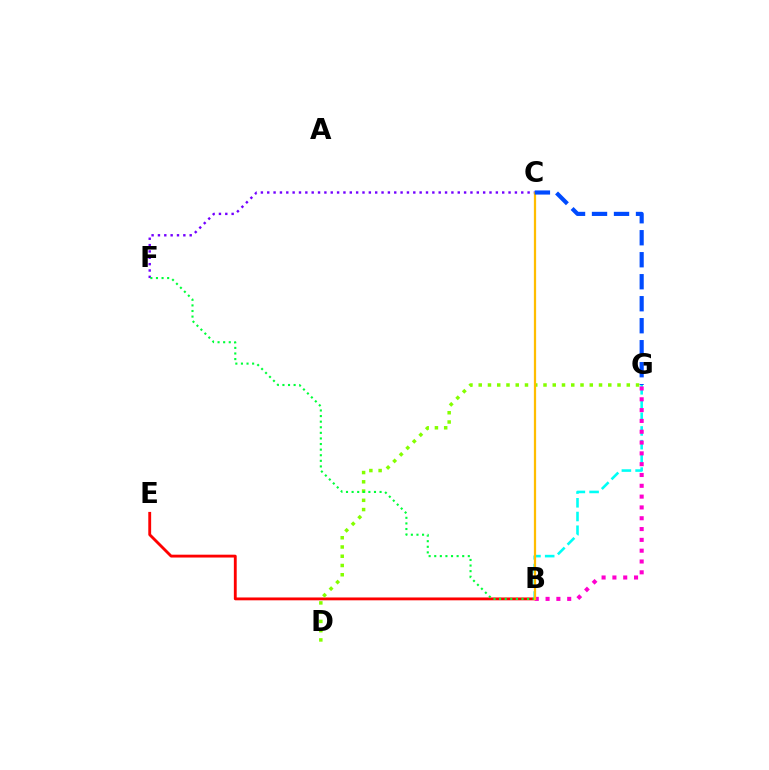{('B', 'E'): [{'color': '#ff0000', 'line_style': 'solid', 'thickness': 2.05}], ('B', 'G'): [{'color': '#00fff6', 'line_style': 'dashed', 'thickness': 1.86}, {'color': '#ff00cf', 'line_style': 'dotted', 'thickness': 2.94}], ('C', 'F'): [{'color': '#7200ff', 'line_style': 'dotted', 'thickness': 1.73}], ('D', 'G'): [{'color': '#84ff00', 'line_style': 'dotted', 'thickness': 2.51}], ('B', 'F'): [{'color': '#00ff39', 'line_style': 'dotted', 'thickness': 1.52}], ('B', 'C'): [{'color': '#ffbd00', 'line_style': 'solid', 'thickness': 1.62}], ('C', 'G'): [{'color': '#004bff', 'line_style': 'dashed', 'thickness': 2.99}]}